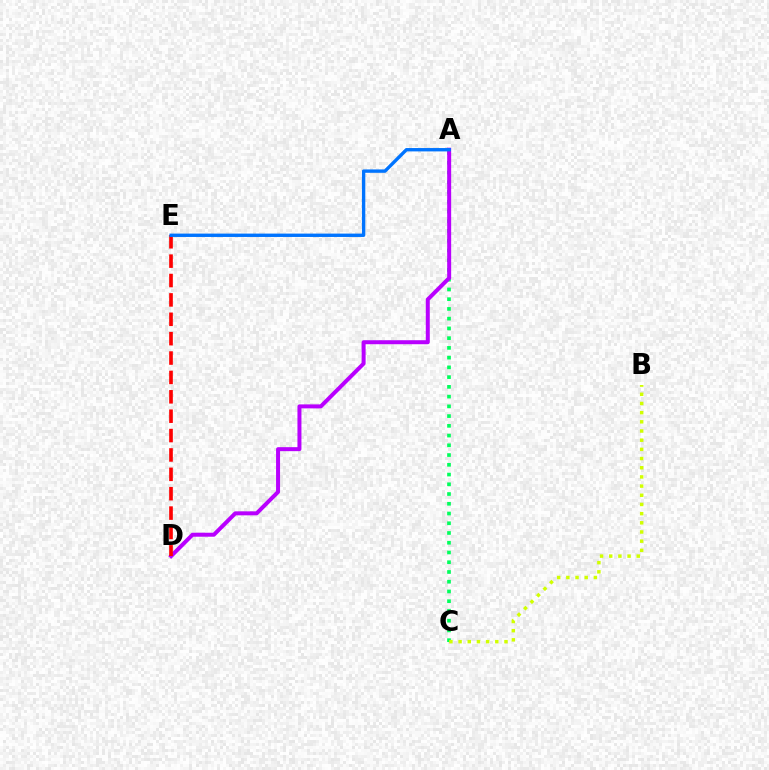{('A', 'C'): [{'color': '#00ff5c', 'line_style': 'dotted', 'thickness': 2.65}], ('A', 'D'): [{'color': '#b900ff', 'line_style': 'solid', 'thickness': 2.87}], ('D', 'E'): [{'color': '#ff0000', 'line_style': 'dashed', 'thickness': 2.63}], ('B', 'C'): [{'color': '#d1ff00', 'line_style': 'dotted', 'thickness': 2.49}], ('A', 'E'): [{'color': '#0074ff', 'line_style': 'solid', 'thickness': 2.42}]}